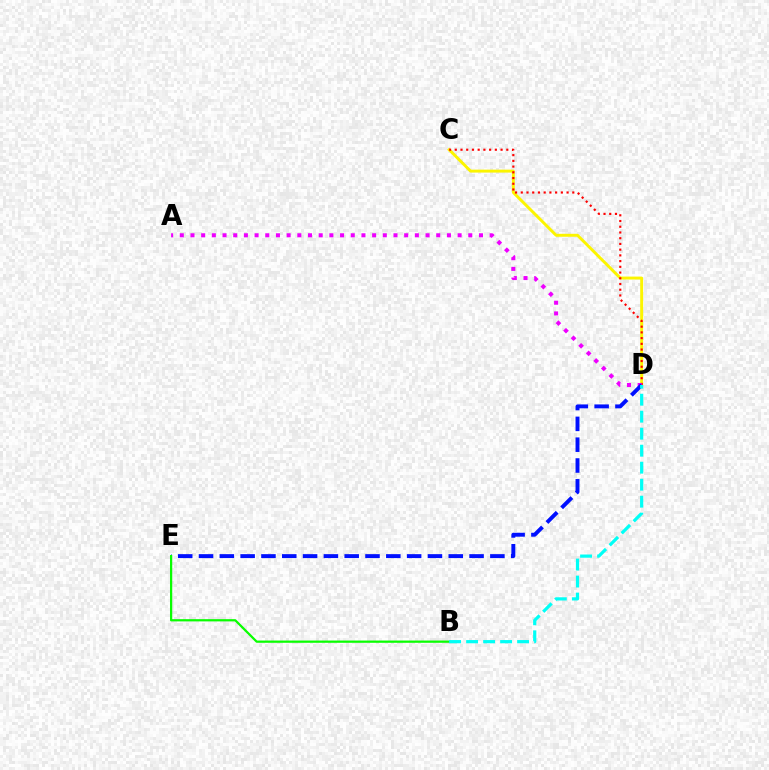{('C', 'D'): [{'color': '#fcf500', 'line_style': 'solid', 'thickness': 2.12}, {'color': '#ff0000', 'line_style': 'dotted', 'thickness': 1.56}], ('A', 'D'): [{'color': '#ee00ff', 'line_style': 'dotted', 'thickness': 2.9}], ('D', 'E'): [{'color': '#0010ff', 'line_style': 'dashed', 'thickness': 2.83}], ('B', 'E'): [{'color': '#08ff00', 'line_style': 'solid', 'thickness': 1.61}], ('B', 'D'): [{'color': '#00fff6', 'line_style': 'dashed', 'thickness': 2.31}]}